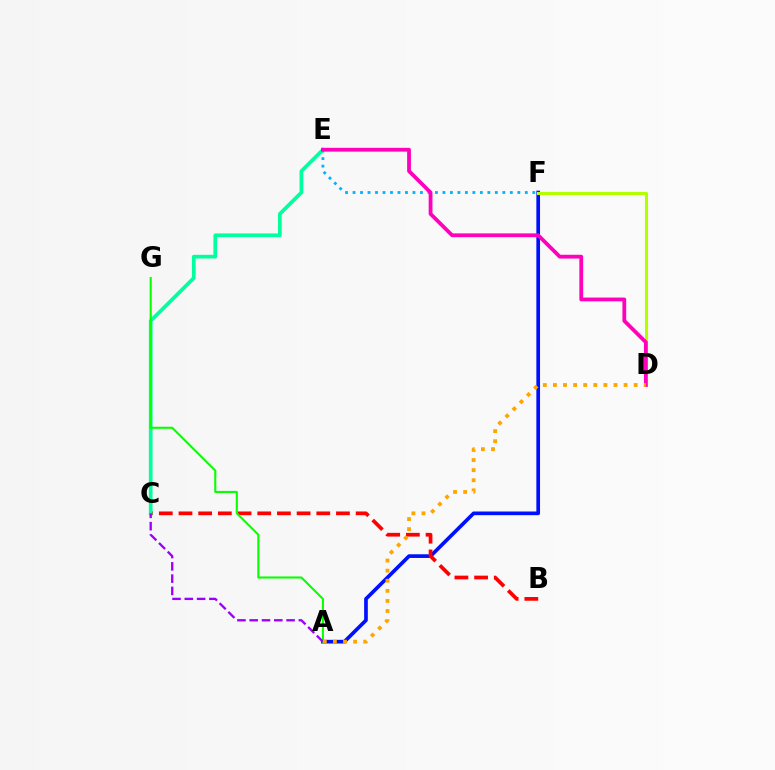{('E', 'F'): [{'color': '#00b5ff', 'line_style': 'dotted', 'thickness': 2.03}], ('A', 'F'): [{'color': '#0010ff', 'line_style': 'solid', 'thickness': 2.64}], ('B', 'C'): [{'color': '#ff0000', 'line_style': 'dashed', 'thickness': 2.67}], ('C', 'E'): [{'color': '#00ff9d', 'line_style': 'solid', 'thickness': 2.66}], ('D', 'F'): [{'color': '#b3ff00', 'line_style': 'solid', 'thickness': 2.23}], ('D', 'E'): [{'color': '#ff00bd', 'line_style': 'solid', 'thickness': 2.73}], ('A', 'G'): [{'color': '#08ff00', 'line_style': 'solid', 'thickness': 1.5}], ('A', 'C'): [{'color': '#9b00ff', 'line_style': 'dashed', 'thickness': 1.67}], ('A', 'D'): [{'color': '#ffa500', 'line_style': 'dotted', 'thickness': 2.74}]}